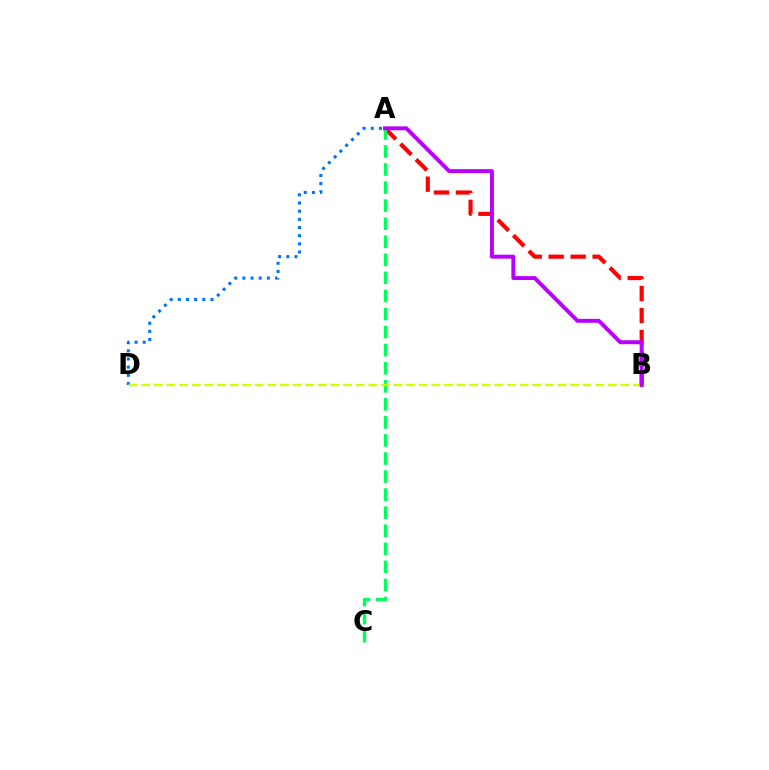{('A', 'D'): [{'color': '#0074ff', 'line_style': 'dotted', 'thickness': 2.22}], ('A', 'B'): [{'color': '#ff0000', 'line_style': 'dashed', 'thickness': 2.98}, {'color': '#b900ff', 'line_style': 'solid', 'thickness': 2.83}], ('A', 'C'): [{'color': '#00ff5c', 'line_style': 'dashed', 'thickness': 2.45}], ('B', 'D'): [{'color': '#d1ff00', 'line_style': 'dashed', 'thickness': 1.71}]}